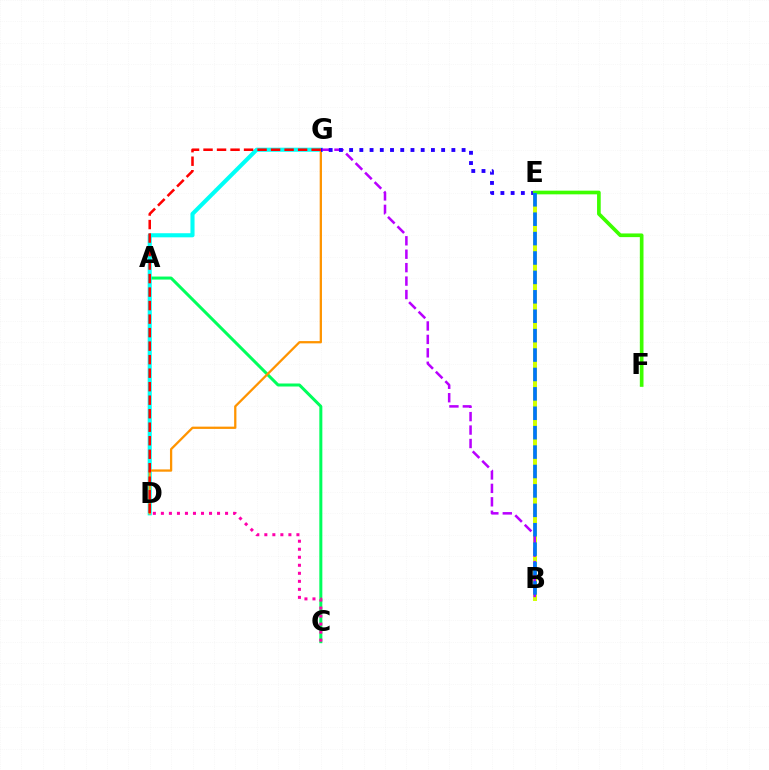{('A', 'C'): [{'color': '#00ff5c', 'line_style': 'solid', 'thickness': 2.17}], ('B', 'E'): [{'color': '#d1ff00', 'line_style': 'solid', 'thickness': 2.86}, {'color': '#0074ff', 'line_style': 'dashed', 'thickness': 2.64}], ('D', 'G'): [{'color': '#00fff6', 'line_style': 'solid', 'thickness': 2.95}, {'color': '#ff9400', 'line_style': 'solid', 'thickness': 1.64}, {'color': '#ff0000', 'line_style': 'dashed', 'thickness': 1.84}], ('C', 'D'): [{'color': '#ff00ac', 'line_style': 'dotted', 'thickness': 2.18}], ('B', 'G'): [{'color': '#b900ff', 'line_style': 'dashed', 'thickness': 1.83}], ('E', 'G'): [{'color': '#2500ff', 'line_style': 'dotted', 'thickness': 2.78}], ('E', 'F'): [{'color': '#3dff00', 'line_style': 'solid', 'thickness': 2.64}]}